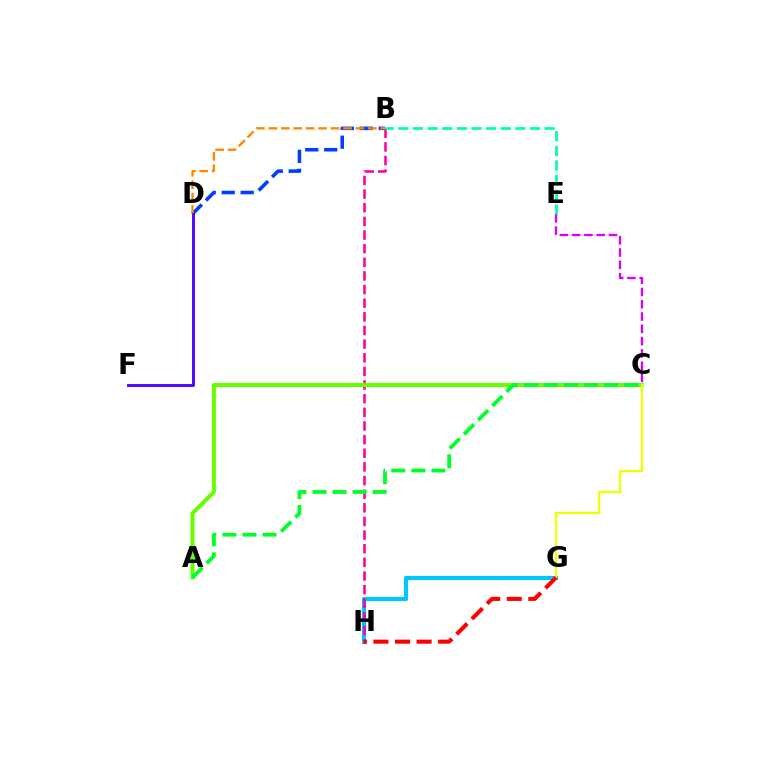{('G', 'H'): [{'color': '#00c7ff', 'line_style': 'solid', 'thickness': 2.99}, {'color': '#ff0000', 'line_style': 'dashed', 'thickness': 2.93}], ('B', 'D'): [{'color': '#003fff', 'line_style': 'dashed', 'thickness': 2.58}, {'color': '#ff8800', 'line_style': 'dashed', 'thickness': 1.69}], ('C', 'E'): [{'color': '#d600ff', 'line_style': 'dashed', 'thickness': 1.67}], ('B', 'H'): [{'color': '#ff00a0', 'line_style': 'dashed', 'thickness': 1.85}], ('A', 'C'): [{'color': '#66ff00', 'line_style': 'solid', 'thickness': 2.9}, {'color': '#00ff27', 'line_style': 'dashed', 'thickness': 2.72}], ('B', 'E'): [{'color': '#00ffaf', 'line_style': 'dashed', 'thickness': 1.99}], ('C', 'G'): [{'color': '#eeff00', 'line_style': 'solid', 'thickness': 1.65}], ('D', 'F'): [{'color': '#4f00ff', 'line_style': 'solid', 'thickness': 2.07}]}